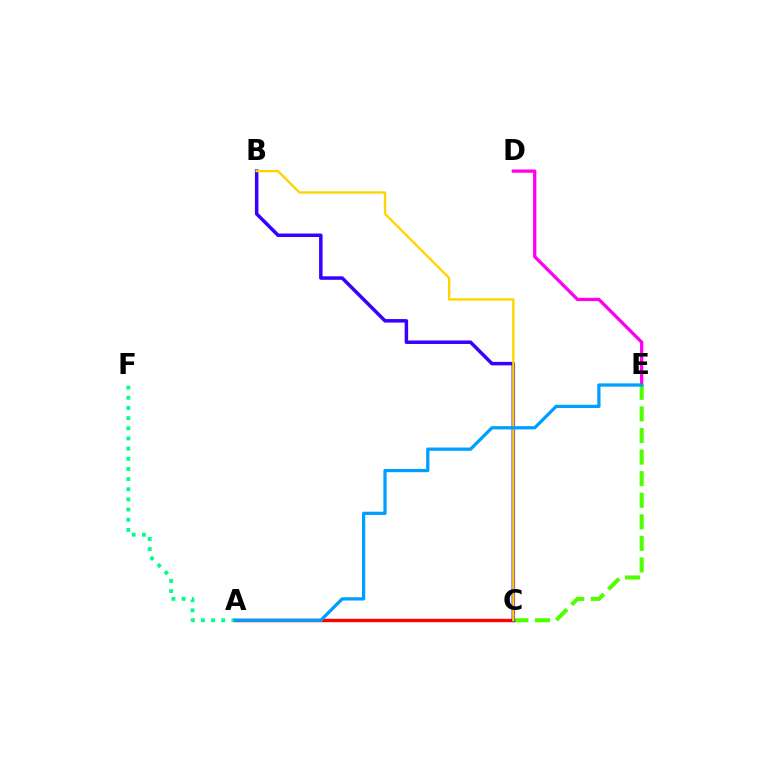{('D', 'E'): [{'color': '#ff00ed', 'line_style': 'solid', 'thickness': 2.36}], ('C', 'E'): [{'color': '#4fff00', 'line_style': 'dashed', 'thickness': 2.93}], ('A', 'C'): [{'color': '#ff0000', 'line_style': 'solid', 'thickness': 2.45}], ('B', 'C'): [{'color': '#3700ff', 'line_style': 'solid', 'thickness': 2.52}, {'color': '#ffd500', 'line_style': 'solid', 'thickness': 1.69}], ('A', 'F'): [{'color': '#00ff86', 'line_style': 'dotted', 'thickness': 2.76}], ('A', 'E'): [{'color': '#009eff', 'line_style': 'solid', 'thickness': 2.34}]}